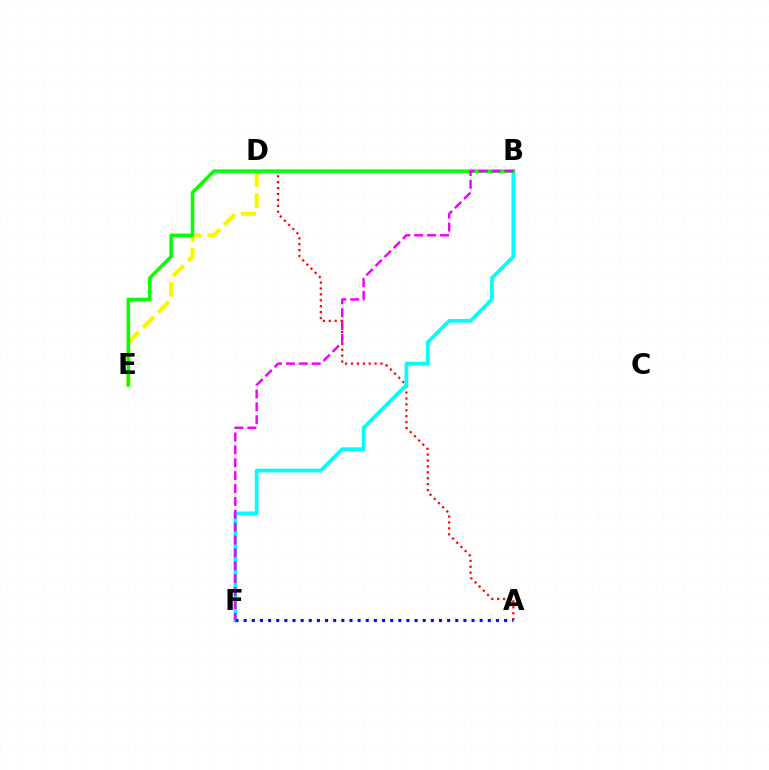{('A', 'D'): [{'color': '#ff0000', 'line_style': 'dotted', 'thickness': 1.6}], ('B', 'F'): [{'color': '#00fff6', 'line_style': 'solid', 'thickness': 2.68}, {'color': '#ee00ff', 'line_style': 'dashed', 'thickness': 1.75}], ('D', 'E'): [{'color': '#fcf500', 'line_style': 'dashed', 'thickness': 2.89}], ('A', 'F'): [{'color': '#0010ff', 'line_style': 'dotted', 'thickness': 2.21}], ('B', 'E'): [{'color': '#08ff00', 'line_style': 'solid', 'thickness': 2.52}]}